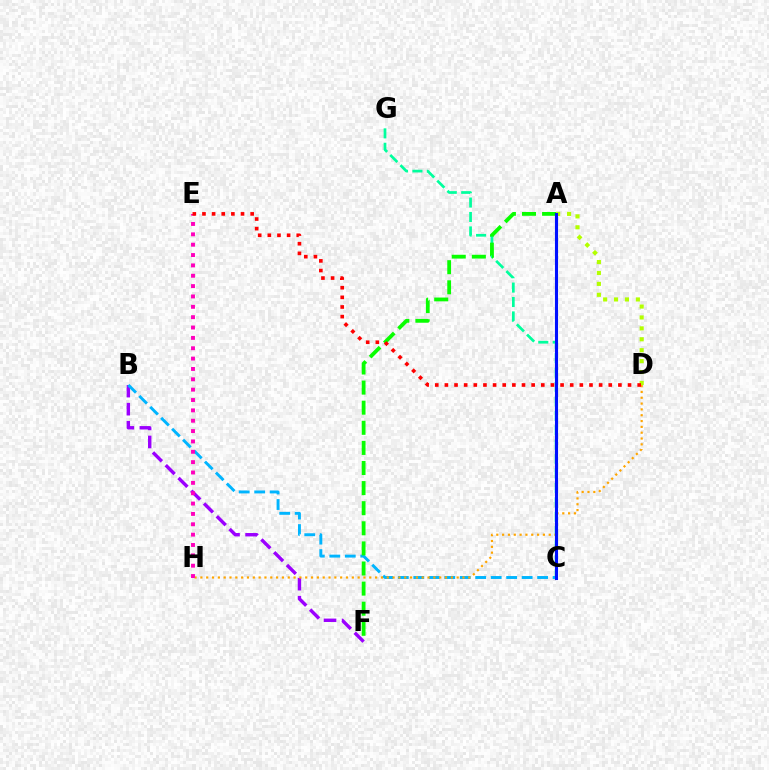{('B', 'F'): [{'color': '#9b00ff', 'line_style': 'dashed', 'thickness': 2.45}], ('C', 'G'): [{'color': '#00ff9d', 'line_style': 'dashed', 'thickness': 1.96}], ('B', 'C'): [{'color': '#00b5ff', 'line_style': 'dashed', 'thickness': 2.1}], ('D', 'H'): [{'color': '#ffa500', 'line_style': 'dotted', 'thickness': 1.58}], ('A', 'F'): [{'color': '#08ff00', 'line_style': 'dashed', 'thickness': 2.73}], ('E', 'H'): [{'color': '#ff00bd', 'line_style': 'dotted', 'thickness': 2.81}], ('A', 'D'): [{'color': '#b3ff00', 'line_style': 'dotted', 'thickness': 2.96}], ('D', 'E'): [{'color': '#ff0000', 'line_style': 'dotted', 'thickness': 2.62}], ('A', 'C'): [{'color': '#0010ff', 'line_style': 'solid', 'thickness': 2.23}]}